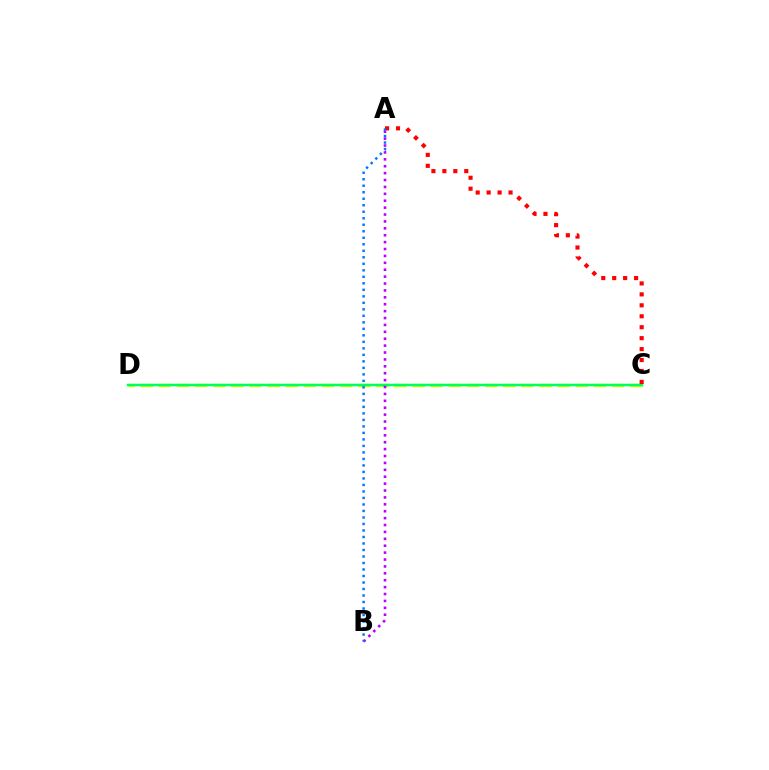{('C', 'D'): [{'color': '#d1ff00', 'line_style': 'dashed', 'thickness': 2.46}, {'color': '#00ff5c', 'line_style': 'solid', 'thickness': 1.78}], ('A', 'B'): [{'color': '#b900ff', 'line_style': 'dotted', 'thickness': 1.87}, {'color': '#0074ff', 'line_style': 'dotted', 'thickness': 1.77}], ('A', 'C'): [{'color': '#ff0000', 'line_style': 'dotted', 'thickness': 2.97}]}